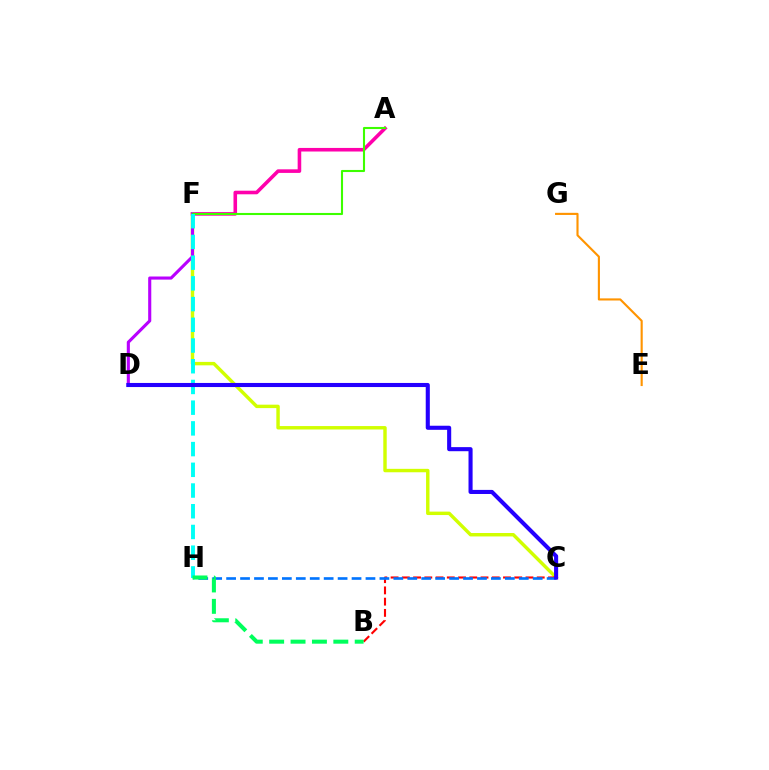{('A', 'F'): [{'color': '#ff00ac', 'line_style': 'solid', 'thickness': 2.58}, {'color': '#3dff00', 'line_style': 'solid', 'thickness': 1.51}], ('C', 'F'): [{'color': '#d1ff00', 'line_style': 'solid', 'thickness': 2.47}], ('D', 'F'): [{'color': '#b900ff', 'line_style': 'solid', 'thickness': 2.23}], ('B', 'C'): [{'color': '#ff0000', 'line_style': 'dashed', 'thickness': 1.53}], ('C', 'H'): [{'color': '#0074ff', 'line_style': 'dashed', 'thickness': 1.89}], ('F', 'H'): [{'color': '#00fff6', 'line_style': 'dashed', 'thickness': 2.81}], ('B', 'H'): [{'color': '#00ff5c', 'line_style': 'dashed', 'thickness': 2.91}], ('E', 'G'): [{'color': '#ff9400', 'line_style': 'solid', 'thickness': 1.53}], ('C', 'D'): [{'color': '#2500ff', 'line_style': 'solid', 'thickness': 2.94}]}